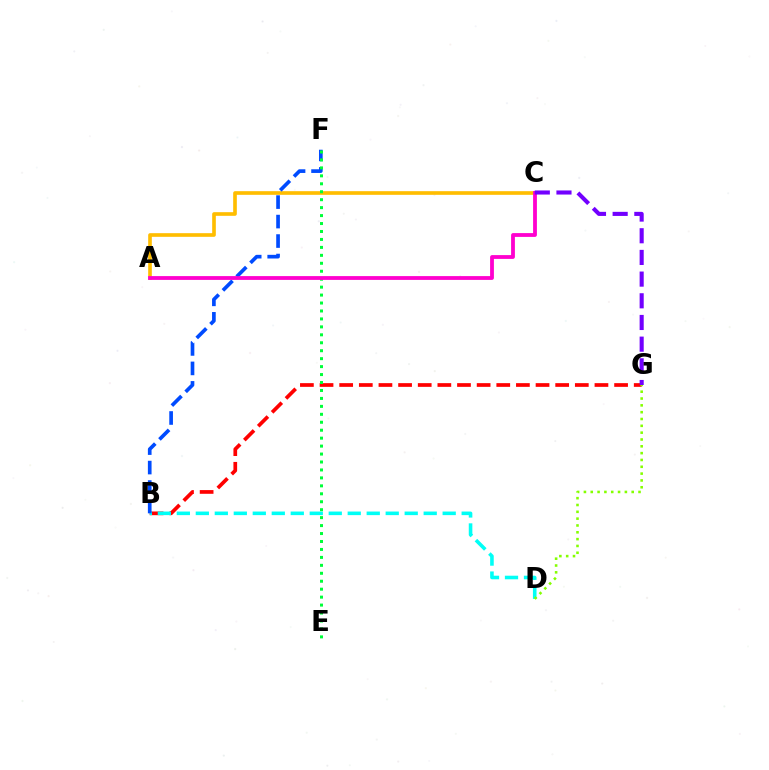{('B', 'G'): [{'color': '#ff0000', 'line_style': 'dashed', 'thickness': 2.67}], ('B', 'D'): [{'color': '#00fff6', 'line_style': 'dashed', 'thickness': 2.58}], ('A', 'C'): [{'color': '#ffbd00', 'line_style': 'solid', 'thickness': 2.63}, {'color': '#ff00cf', 'line_style': 'solid', 'thickness': 2.74}], ('B', 'F'): [{'color': '#004bff', 'line_style': 'dashed', 'thickness': 2.65}], ('D', 'G'): [{'color': '#84ff00', 'line_style': 'dotted', 'thickness': 1.85}], ('E', 'F'): [{'color': '#00ff39', 'line_style': 'dotted', 'thickness': 2.16}], ('C', 'G'): [{'color': '#7200ff', 'line_style': 'dashed', 'thickness': 2.95}]}